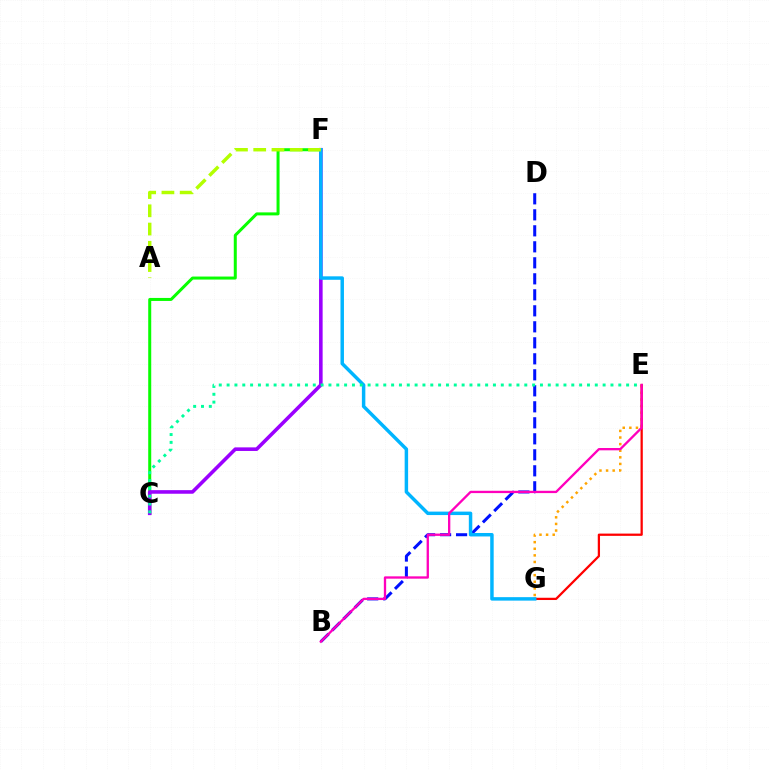{('E', 'G'): [{'color': '#ffa500', 'line_style': 'dotted', 'thickness': 1.79}, {'color': '#ff0000', 'line_style': 'solid', 'thickness': 1.63}], ('B', 'D'): [{'color': '#0010ff', 'line_style': 'dashed', 'thickness': 2.17}], ('C', 'F'): [{'color': '#08ff00', 'line_style': 'solid', 'thickness': 2.17}, {'color': '#9b00ff', 'line_style': 'solid', 'thickness': 2.59}], ('F', 'G'): [{'color': '#00b5ff', 'line_style': 'solid', 'thickness': 2.5}], ('B', 'E'): [{'color': '#ff00bd', 'line_style': 'solid', 'thickness': 1.67}], ('A', 'F'): [{'color': '#b3ff00', 'line_style': 'dashed', 'thickness': 2.48}], ('C', 'E'): [{'color': '#00ff9d', 'line_style': 'dotted', 'thickness': 2.13}]}